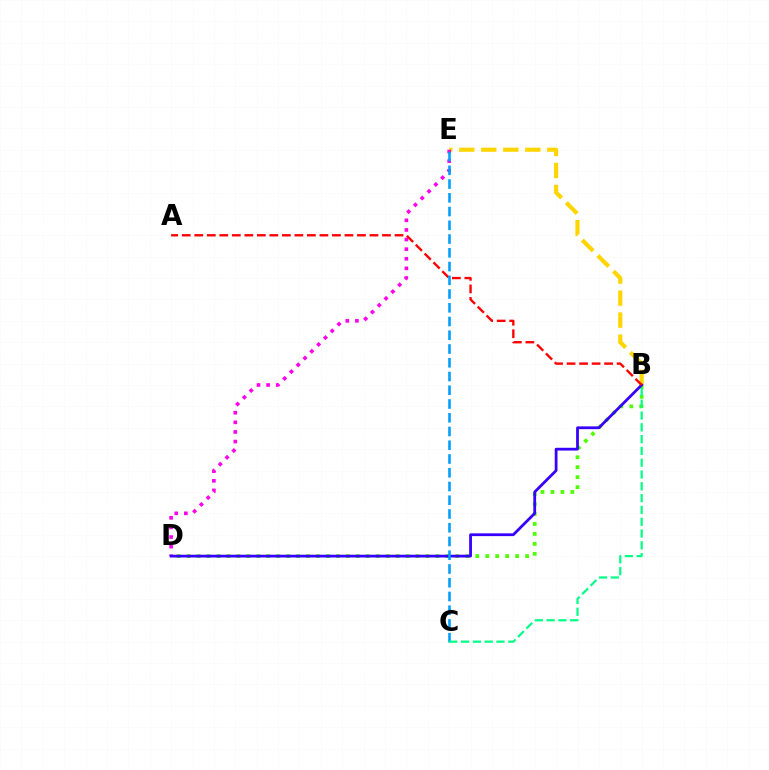{('B', 'E'): [{'color': '#ffd500', 'line_style': 'dashed', 'thickness': 2.99}], ('B', 'D'): [{'color': '#4fff00', 'line_style': 'dotted', 'thickness': 2.7}, {'color': '#3700ff', 'line_style': 'solid', 'thickness': 2.0}], ('D', 'E'): [{'color': '#ff00ed', 'line_style': 'dotted', 'thickness': 2.61}], ('A', 'B'): [{'color': '#ff0000', 'line_style': 'dashed', 'thickness': 1.7}], ('C', 'E'): [{'color': '#009eff', 'line_style': 'dashed', 'thickness': 1.87}], ('B', 'C'): [{'color': '#00ff86', 'line_style': 'dashed', 'thickness': 1.6}]}